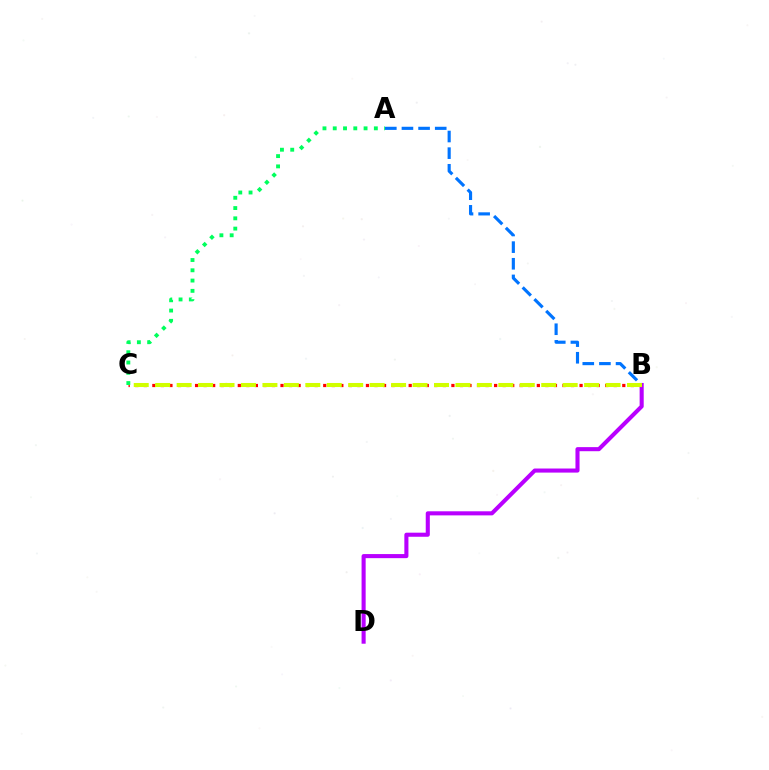{('A', 'B'): [{'color': '#0074ff', 'line_style': 'dashed', 'thickness': 2.26}], ('B', 'C'): [{'color': '#ff0000', 'line_style': 'dotted', 'thickness': 2.32}, {'color': '#d1ff00', 'line_style': 'dashed', 'thickness': 2.91}], ('B', 'D'): [{'color': '#b900ff', 'line_style': 'solid', 'thickness': 2.94}], ('A', 'C'): [{'color': '#00ff5c', 'line_style': 'dotted', 'thickness': 2.79}]}